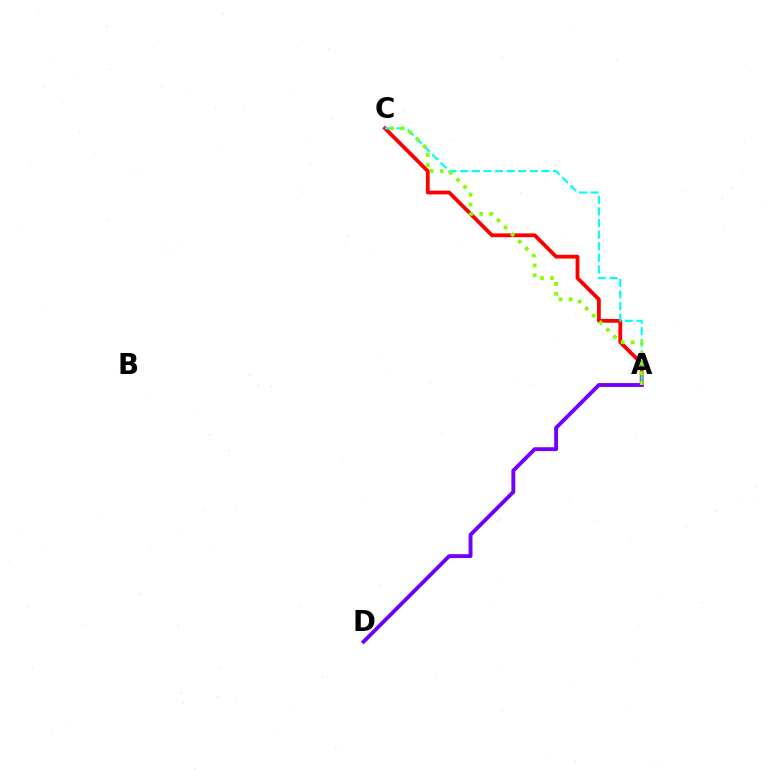{('A', 'C'): [{'color': '#ff0000', 'line_style': 'solid', 'thickness': 2.74}, {'color': '#00fff6', 'line_style': 'dashed', 'thickness': 1.58}, {'color': '#84ff00', 'line_style': 'dotted', 'thickness': 2.71}], ('A', 'D'): [{'color': '#7200ff', 'line_style': 'solid', 'thickness': 2.79}]}